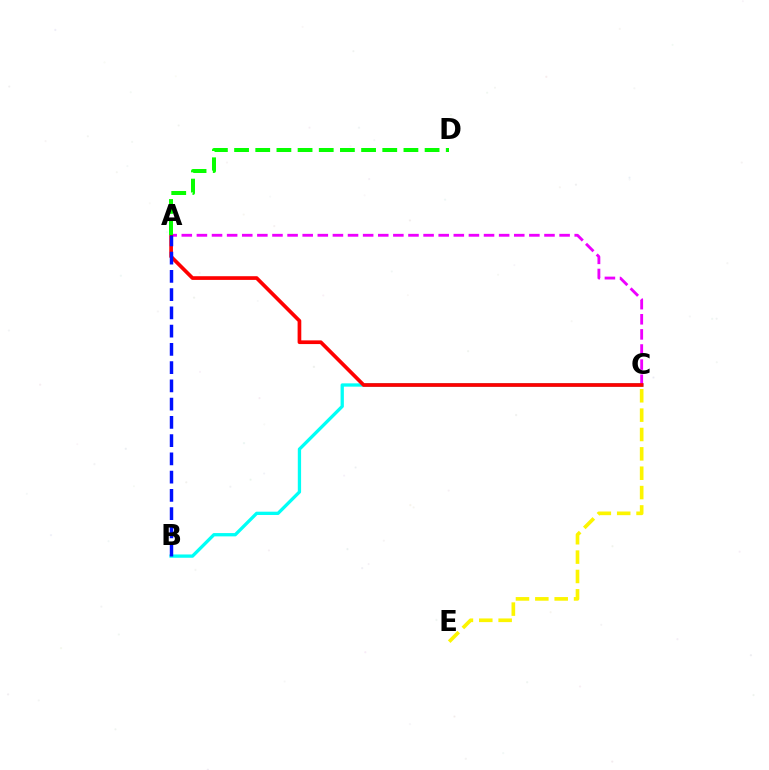{('B', 'C'): [{'color': '#00fff6', 'line_style': 'solid', 'thickness': 2.37}], ('A', 'C'): [{'color': '#ee00ff', 'line_style': 'dashed', 'thickness': 2.05}, {'color': '#ff0000', 'line_style': 'solid', 'thickness': 2.66}], ('A', 'D'): [{'color': '#08ff00', 'line_style': 'dashed', 'thickness': 2.88}], ('A', 'B'): [{'color': '#0010ff', 'line_style': 'dashed', 'thickness': 2.48}], ('C', 'E'): [{'color': '#fcf500', 'line_style': 'dashed', 'thickness': 2.63}]}